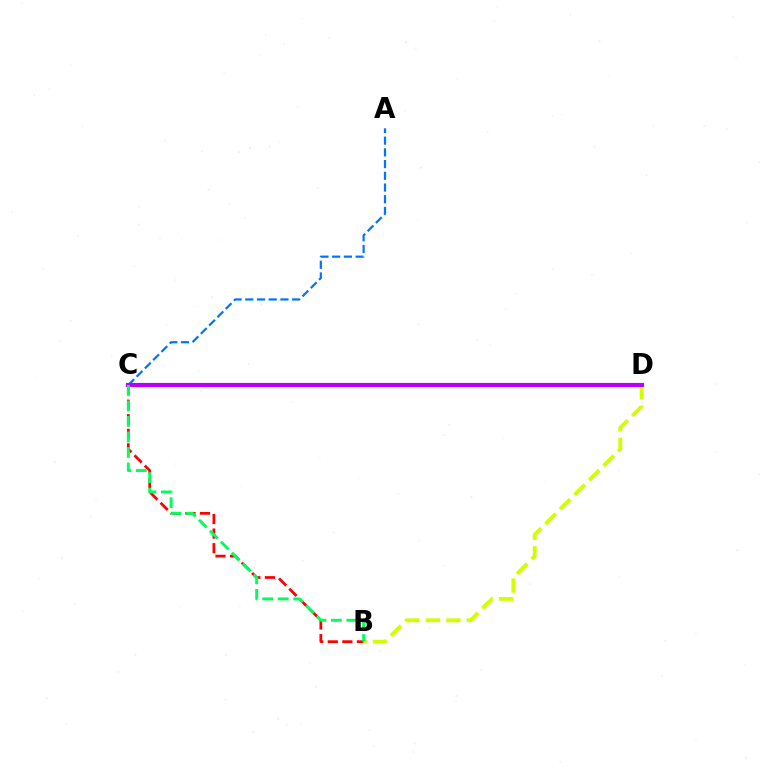{('B', 'C'): [{'color': '#ff0000', 'line_style': 'dashed', 'thickness': 1.98}, {'color': '#00ff5c', 'line_style': 'dashed', 'thickness': 2.11}], ('B', 'D'): [{'color': '#d1ff00', 'line_style': 'dashed', 'thickness': 2.79}], ('A', 'C'): [{'color': '#0074ff', 'line_style': 'dashed', 'thickness': 1.59}], ('C', 'D'): [{'color': '#b900ff', 'line_style': 'solid', 'thickness': 2.99}]}